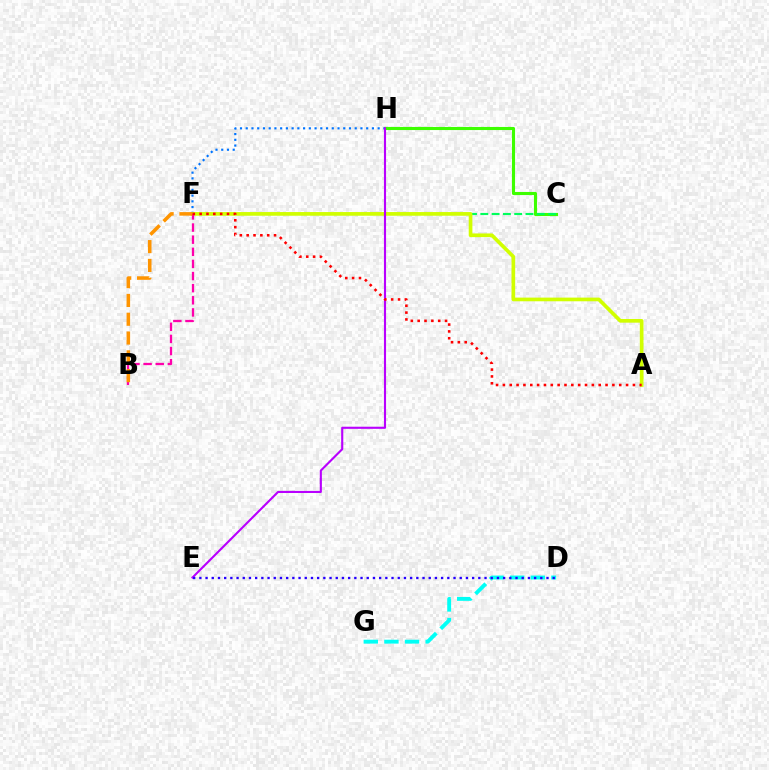{('C', 'H'): [{'color': '#3dff00', 'line_style': 'solid', 'thickness': 2.23}], ('F', 'H'): [{'color': '#0074ff', 'line_style': 'dotted', 'thickness': 1.56}], ('C', 'F'): [{'color': '#00ff5c', 'line_style': 'dashed', 'thickness': 1.53}], ('A', 'F'): [{'color': '#d1ff00', 'line_style': 'solid', 'thickness': 2.64}, {'color': '#ff0000', 'line_style': 'dotted', 'thickness': 1.86}], ('E', 'H'): [{'color': '#b900ff', 'line_style': 'solid', 'thickness': 1.52}], ('B', 'F'): [{'color': '#ff00ac', 'line_style': 'dashed', 'thickness': 1.65}, {'color': '#ff9400', 'line_style': 'dashed', 'thickness': 2.55}], ('D', 'G'): [{'color': '#00fff6', 'line_style': 'dashed', 'thickness': 2.8}], ('D', 'E'): [{'color': '#2500ff', 'line_style': 'dotted', 'thickness': 1.68}]}